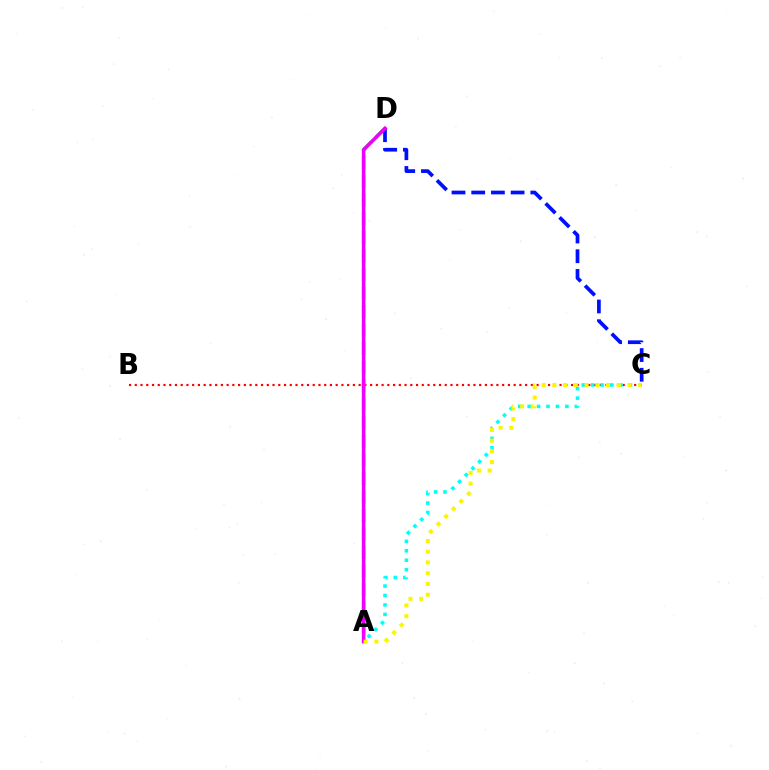{('B', 'C'): [{'color': '#ff0000', 'line_style': 'dotted', 'thickness': 1.56}], ('A', 'C'): [{'color': '#00fff6', 'line_style': 'dotted', 'thickness': 2.56}, {'color': '#fcf500', 'line_style': 'dotted', 'thickness': 2.92}], ('A', 'D'): [{'color': '#08ff00', 'line_style': 'dashed', 'thickness': 2.52}, {'color': '#ee00ff', 'line_style': 'solid', 'thickness': 2.54}], ('C', 'D'): [{'color': '#0010ff', 'line_style': 'dashed', 'thickness': 2.68}]}